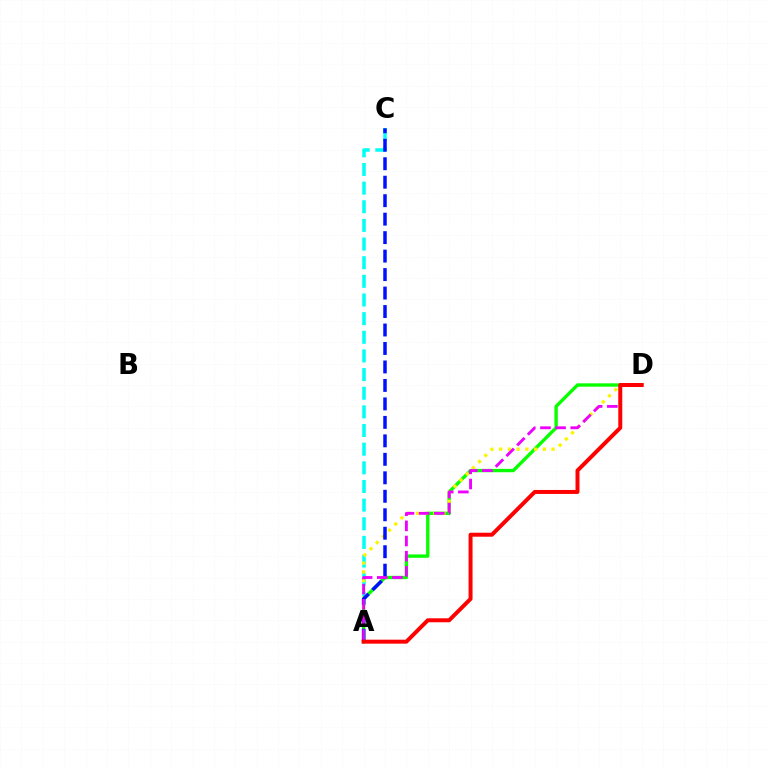{('A', 'C'): [{'color': '#00fff6', 'line_style': 'dashed', 'thickness': 2.53}, {'color': '#0010ff', 'line_style': 'dashed', 'thickness': 2.51}], ('A', 'D'): [{'color': '#08ff00', 'line_style': 'solid', 'thickness': 2.42}, {'color': '#fcf500', 'line_style': 'dotted', 'thickness': 2.37}, {'color': '#ee00ff', 'line_style': 'dashed', 'thickness': 2.06}, {'color': '#ff0000', 'line_style': 'solid', 'thickness': 2.87}]}